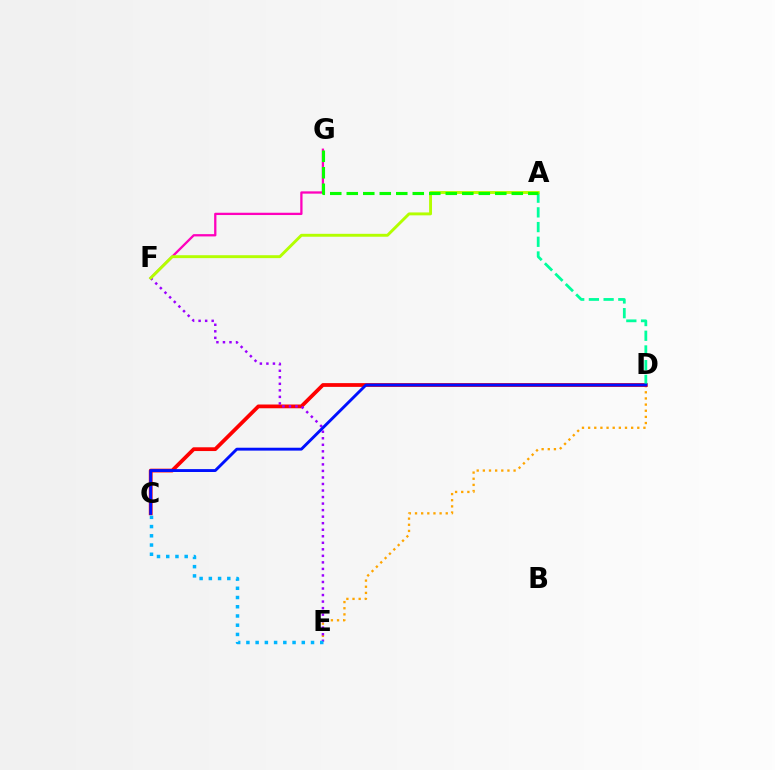{('F', 'G'): [{'color': '#ff00bd', 'line_style': 'solid', 'thickness': 1.65}], ('D', 'E'): [{'color': '#ffa500', 'line_style': 'dotted', 'thickness': 1.67}], ('C', 'D'): [{'color': '#ff0000', 'line_style': 'solid', 'thickness': 2.71}, {'color': '#0010ff', 'line_style': 'solid', 'thickness': 2.08}], ('E', 'F'): [{'color': '#9b00ff', 'line_style': 'dotted', 'thickness': 1.77}], ('A', 'D'): [{'color': '#00ff9d', 'line_style': 'dashed', 'thickness': 2.0}], ('A', 'F'): [{'color': '#b3ff00', 'line_style': 'solid', 'thickness': 2.1}], ('C', 'E'): [{'color': '#00b5ff', 'line_style': 'dotted', 'thickness': 2.51}], ('A', 'G'): [{'color': '#08ff00', 'line_style': 'dashed', 'thickness': 2.24}]}